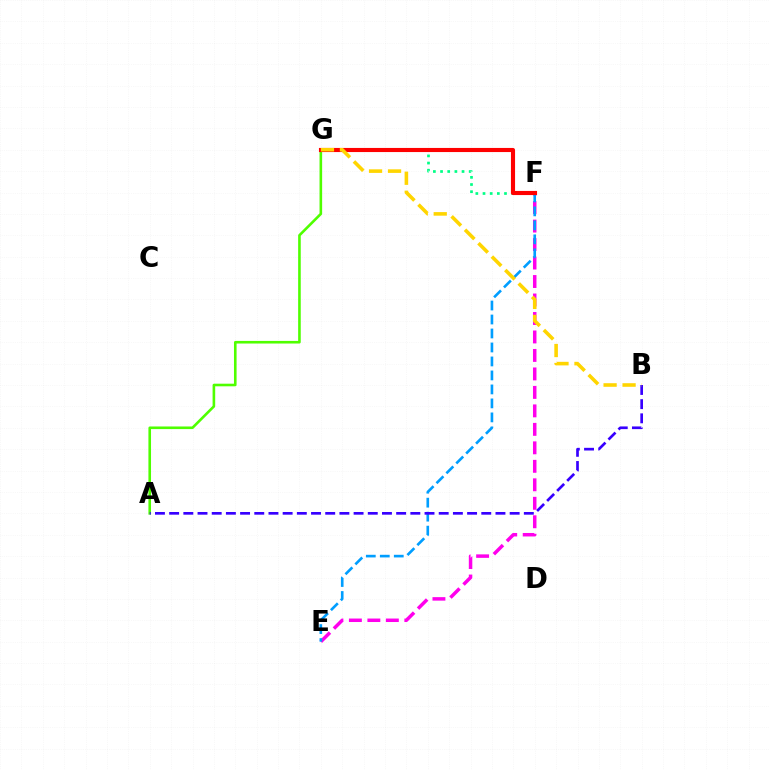{('F', 'G'): [{'color': '#00ff86', 'line_style': 'dotted', 'thickness': 1.95}, {'color': '#ff0000', 'line_style': 'solid', 'thickness': 2.96}], ('E', 'F'): [{'color': '#ff00ed', 'line_style': 'dashed', 'thickness': 2.51}, {'color': '#009eff', 'line_style': 'dashed', 'thickness': 1.9}], ('A', 'G'): [{'color': '#4fff00', 'line_style': 'solid', 'thickness': 1.88}], ('A', 'B'): [{'color': '#3700ff', 'line_style': 'dashed', 'thickness': 1.93}], ('B', 'G'): [{'color': '#ffd500', 'line_style': 'dashed', 'thickness': 2.58}]}